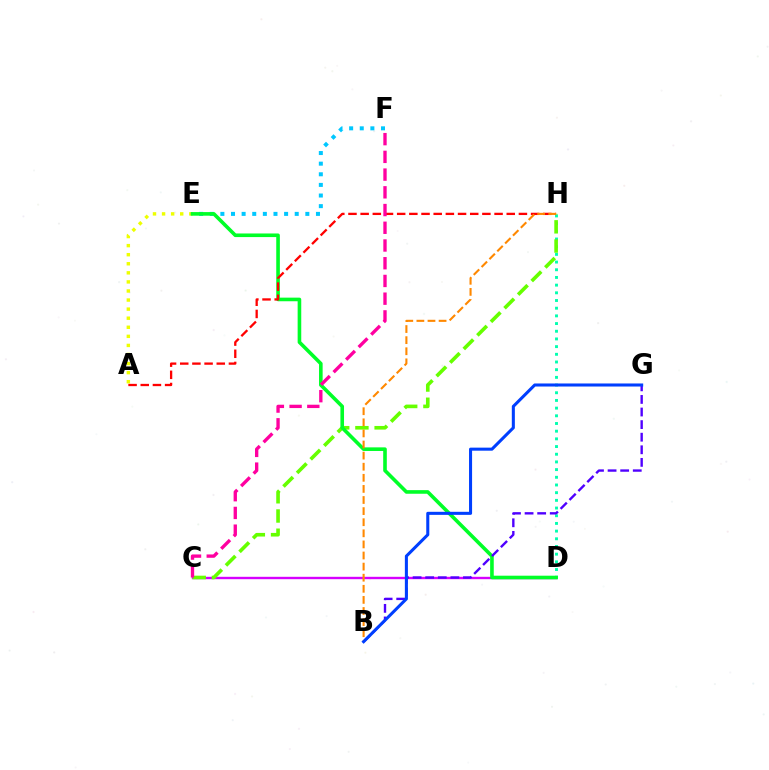{('C', 'D'): [{'color': '#d600ff', 'line_style': 'solid', 'thickness': 1.71}], ('D', 'H'): [{'color': '#00ffaf', 'line_style': 'dotted', 'thickness': 2.09}], ('E', 'F'): [{'color': '#00c7ff', 'line_style': 'dotted', 'thickness': 2.89}], ('C', 'H'): [{'color': '#66ff00', 'line_style': 'dashed', 'thickness': 2.61}], ('A', 'E'): [{'color': '#eeff00', 'line_style': 'dotted', 'thickness': 2.47}], ('D', 'E'): [{'color': '#00ff27', 'line_style': 'solid', 'thickness': 2.6}], ('B', 'G'): [{'color': '#4f00ff', 'line_style': 'dashed', 'thickness': 1.71}, {'color': '#003fff', 'line_style': 'solid', 'thickness': 2.2}], ('A', 'H'): [{'color': '#ff0000', 'line_style': 'dashed', 'thickness': 1.65}], ('B', 'H'): [{'color': '#ff8800', 'line_style': 'dashed', 'thickness': 1.51}], ('C', 'F'): [{'color': '#ff00a0', 'line_style': 'dashed', 'thickness': 2.41}]}